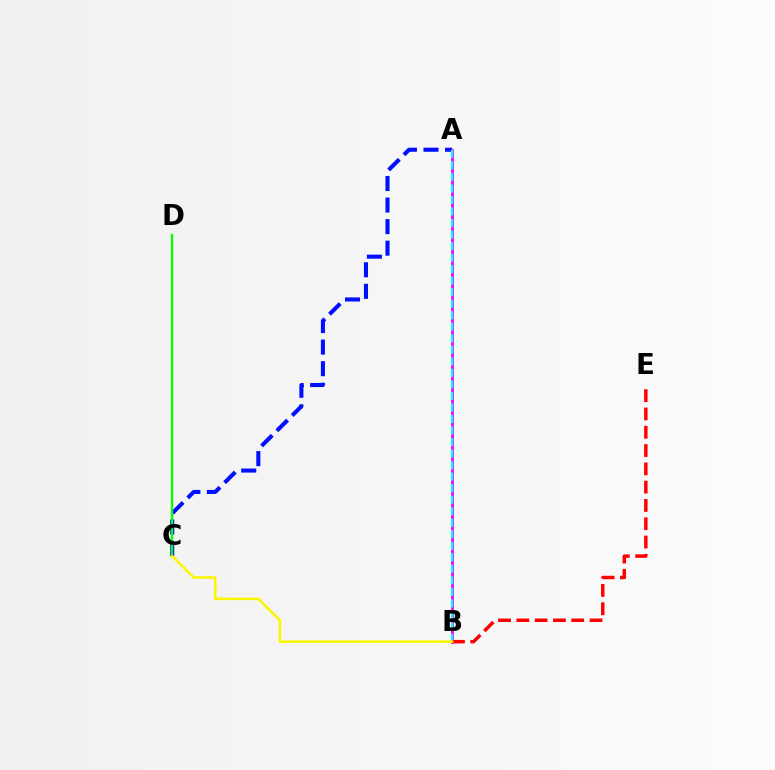{('A', 'C'): [{'color': '#0010ff', 'line_style': 'dashed', 'thickness': 2.93}], ('A', 'B'): [{'color': '#ee00ff', 'line_style': 'solid', 'thickness': 1.94}, {'color': '#00fff6', 'line_style': 'dashed', 'thickness': 1.57}], ('C', 'D'): [{'color': '#08ff00', 'line_style': 'solid', 'thickness': 1.69}], ('B', 'E'): [{'color': '#ff0000', 'line_style': 'dashed', 'thickness': 2.49}], ('B', 'C'): [{'color': '#fcf500', 'line_style': 'solid', 'thickness': 1.84}]}